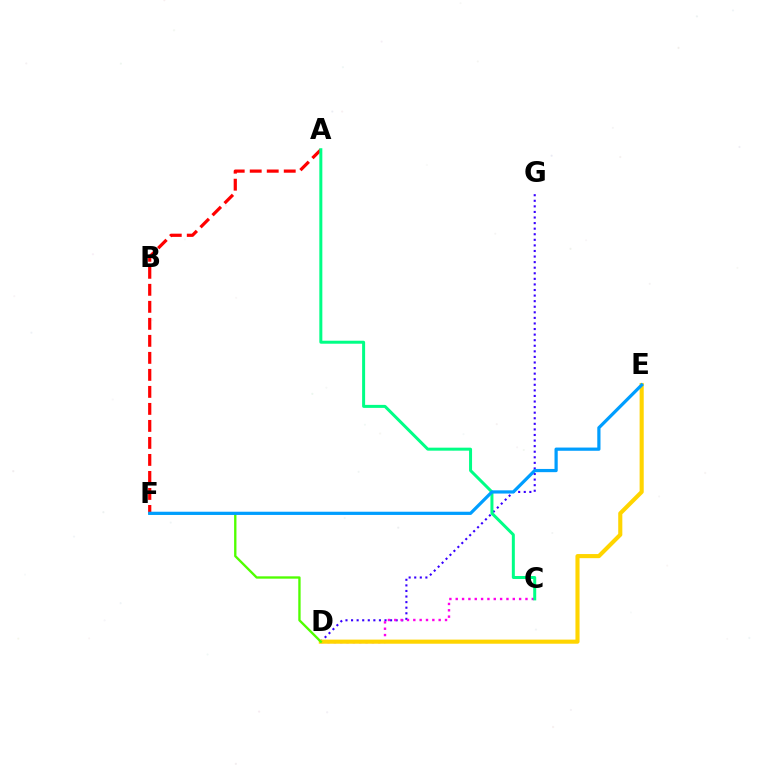{('D', 'G'): [{'color': '#3700ff', 'line_style': 'dotted', 'thickness': 1.52}], ('C', 'D'): [{'color': '#ff00ed', 'line_style': 'dotted', 'thickness': 1.72}], ('A', 'F'): [{'color': '#ff0000', 'line_style': 'dashed', 'thickness': 2.31}], ('D', 'E'): [{'color': '#ffd500', 'line_style': 'solid', 'thickness': 2.96}], ('A', 'C'): [{'color': '#00ff86', 'line_style': 'solid', 'thickness': 2.16}], ('D', 'F'): [{'color': '#4fff00', 'line_style': 'solid', 'thickness': 1.69}], ('E', 'F'): [{'color': '#009eff', 'line_style': 'solid', 'thickness': 2.31}]}